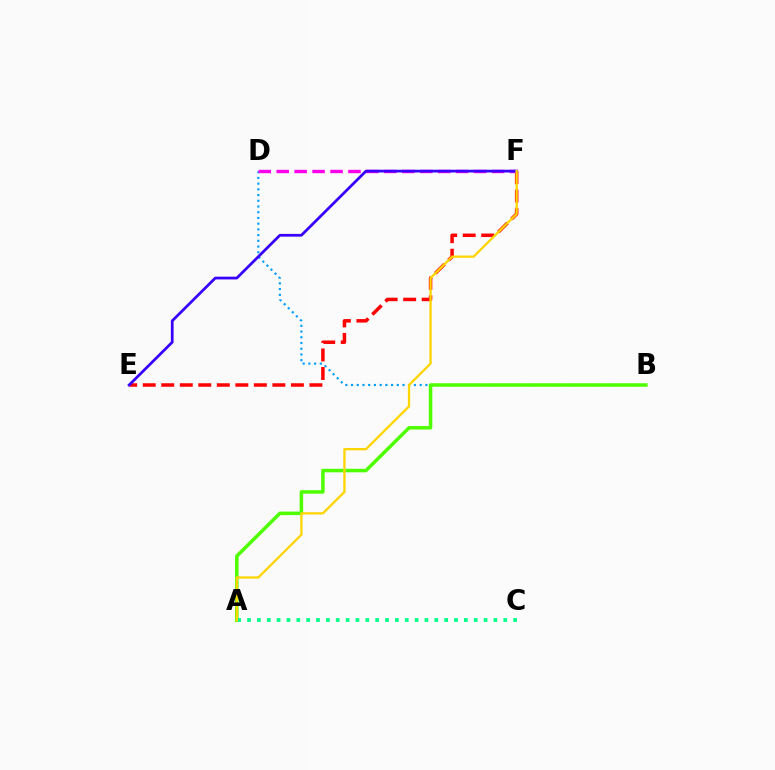{('B', 'D'): [{'color': '#009eff', 'line_style': 'dotted', 'thickness': 1.55}], ('E', 'F'): [{'color': '#ff0000', 'line_style': 'dashed', 'thickness': 2.52}, {'color': '#3700ff', 'line_style': 'solid', 'thickness': 1.97}], ('A', 'B'): [{'color': '#4fff00', 'line_style': 'solid', 'thickness': 2.53}], ('D', 'F'): [{'color': '#ff00ed', 'line_style': 'dashed', 'thickness': 2.44}], ('A', 'C'): [{'color': '#00ff86', 'line_style': 'dotted', 'thickness': 2.68}], ('A', 'F'): [{'color': '#ffd500', 'line_style': 'solid', 'thickness': 1.66}]}